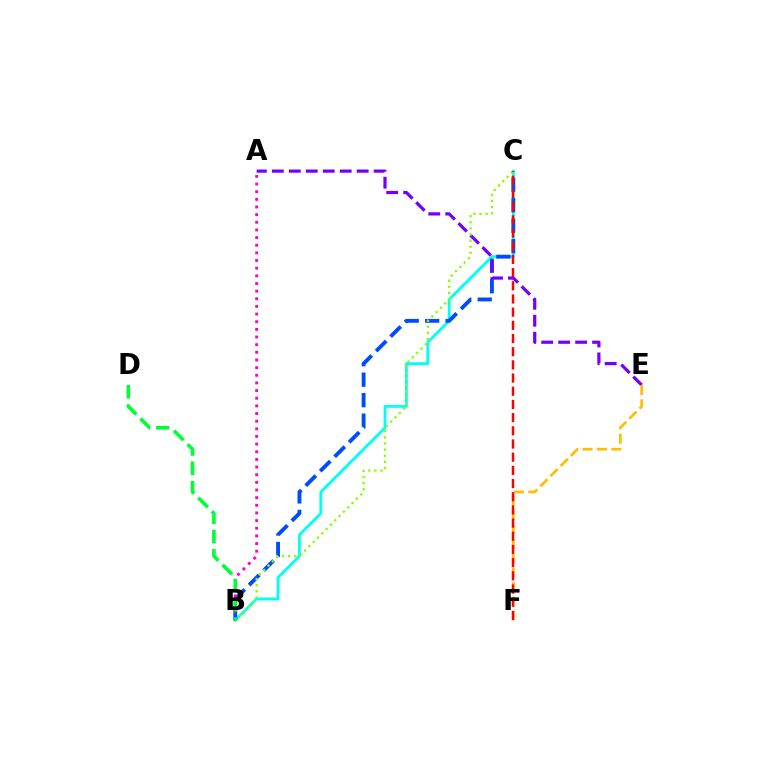{('B', 'C'): [{'color': '#00fff6', 'line_style': 'solid', 'thickness': 2.03}, {'color': '#004bff', 'line_style': 'dashed', 'thickness': 2.78}, {'color': '#84ff00', 'line_style': 'dotted', 'thickness': 1.66}], ('A', 'E'): [{'color': '#7200ff', 'line_style': 'dashed', 'thickness': 2.31}], ('A', 'B'): [{'color': '#ff00cf', 'line_style': 'dotted', 'thickness': 2.08}], ('B', 'D'): [{'color': '#00ff39', 'line_style': 'dashed', 'thickness': 2.62}], ('E', 'F'): [{'color': '#ffbd00', 'line_style': 'dashed', 'thickness': 1.96}], ('C', 'F'): [{'color': '#ff0000', 'line_style': 'dashed', 'thickness': 1.79}]}